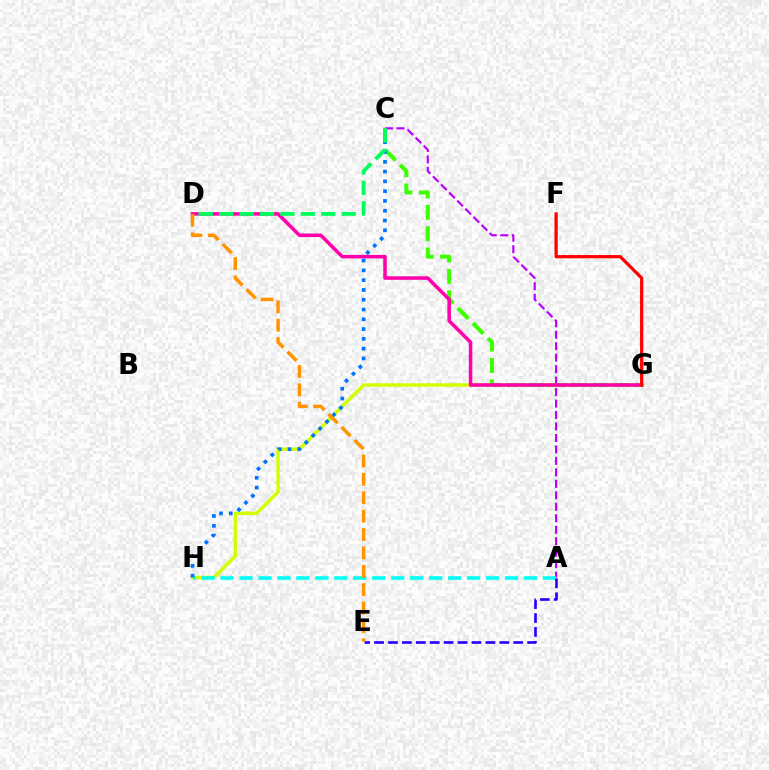{('A', 'C'): [{'color': '#b900ff', 'line_style': 'dashed', 'thickness': 1.56}], ('G', 'H'): [{'color': '#d1ff00', 'line_style': 'solid', 'thickness': 2.49}], ('C', 'G'): [{'color': '#3dff00', 'line_style': 'dashed', 'thickness': 2.9}], ('D', 'G'): [{'color': '#ff00ac', 'line_style': 'solid', 'thickness': 2.54}], ('A', 'H'): [{'color': '#00fff6', 'line_style': 'dashed', 'thickness': 2.58}], ('F', 'G'): [{'color': '#ff0000', 'line_style': 'solid', 'thickness': 2.32}], ('C', 'H'): [{'color': '#0074ff', 'line_style': 'dotted', 'thickness': 2.66}], ('A', 'E'): [{'color': '#2500ff', 'line_style': 'dashed', 'thickness': 1.89}], ('D', 'E'): [{'color': '#ff9400', 'line_style': 'dashed', 'thickness': 2.5}], ('C', 'D'): [{'color': '#00ff5c', 'line_style': 'dashed', 'thickness': 2.78}]}